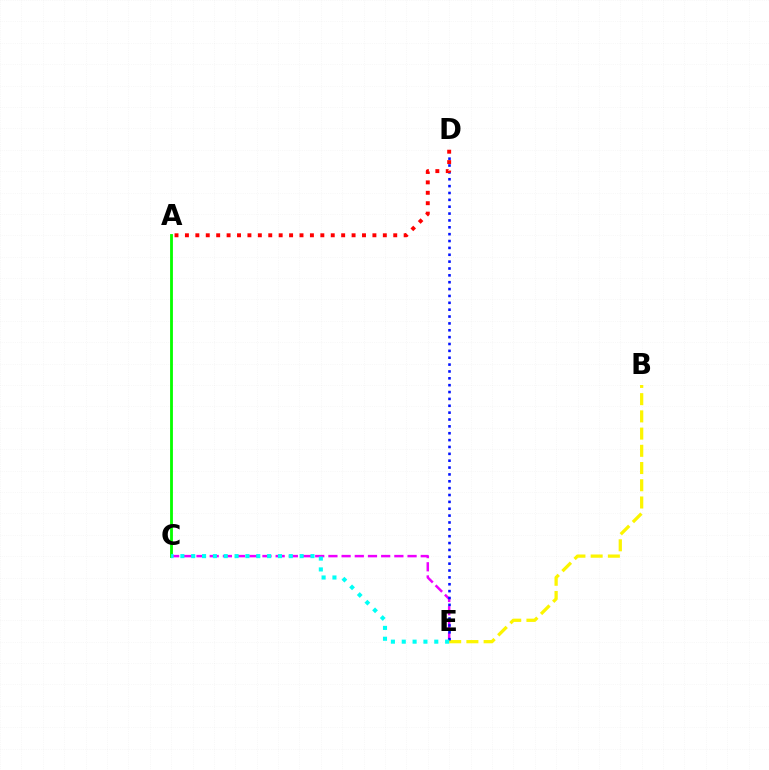{('C', 'E'): [{'color': '#ee00ff', 'line_style': 'dashed', 'thickness': 1.79}, {'color': '#00fff6', 'line_style': 'dotted', 'thickness': 2.95}], ('B', 'E'): [{'color': '#fcf500', 'line_style': 'dashed', 'thickness': 2.34}], ('D', 'E'): [{'color': '#0010ff', 'line_style': 'dotted', 'thickness': 1.87}], ('A', 'C'): [{'color': '#08ff00', 'line_style': 'solid', 'thickness': 2.04}], ('A', 'D'): [{'color': '#ff0000', 'line_style': 'dotted', 'thickness': 2.83}]}